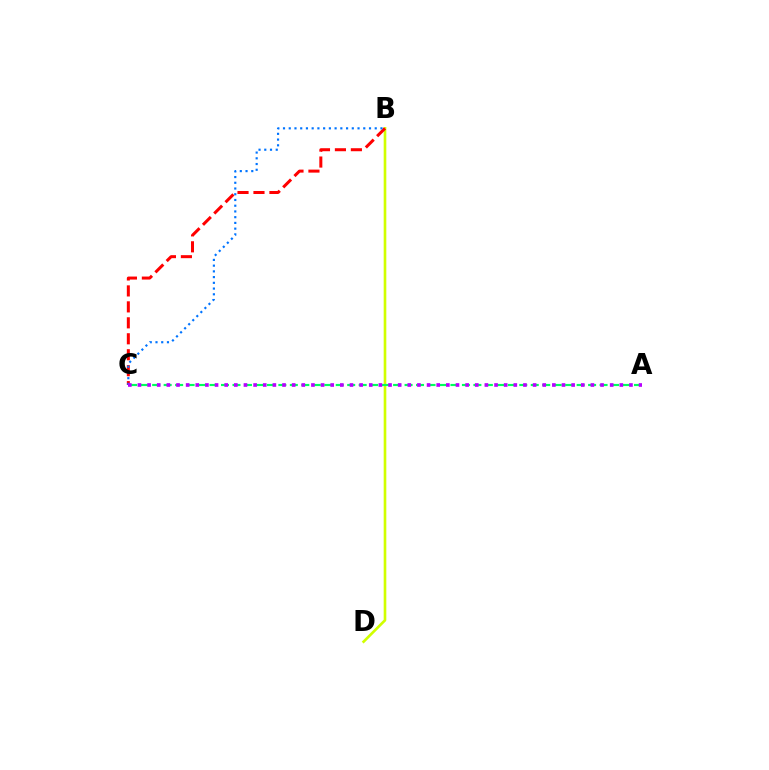{('B', 'D'): [{'color': '#d1ff00', 'line_style': 'solid', 'thickness': 1.9}], ('A', 'C'): [{'color': '#00ff5c', 'line_style': 'dashed', 'thickness': 1.56}, {'color': '#b900ff', 'line_style': 'dotted', 'thickness': 2.62}], ('B', 'C'): [{'color': '#ff0000', 'line_style': 'dashed', 'thickness': 2.17}, {'color': '#0074ff', 'line_style': 'dotted', 'thickness': 1.56}]}